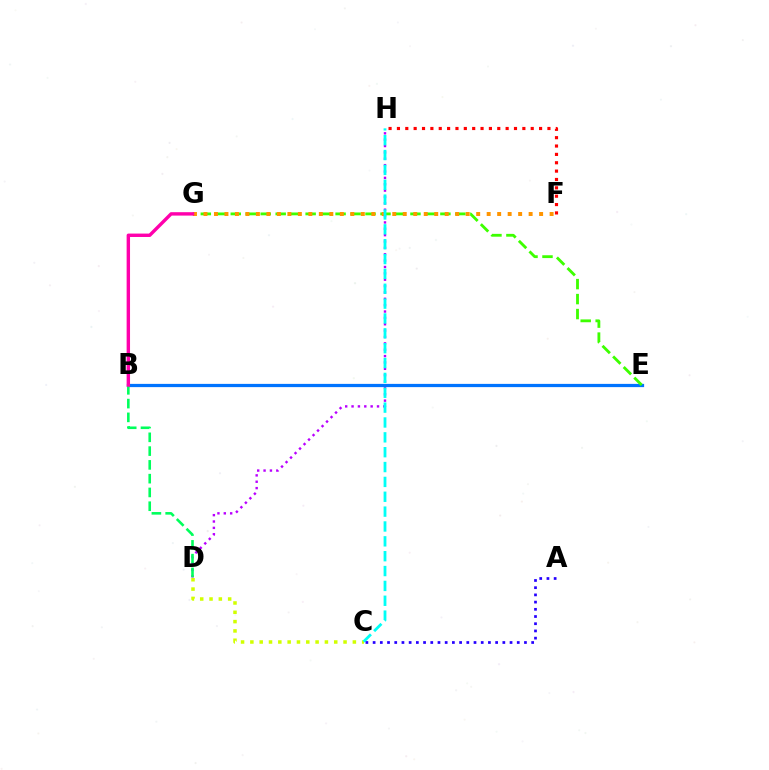{('D', 'H'): [{'color': '#b900ff', 'line_style': 'dotted', 'thickness': 1.73}], ('B', 'E'): [{'color': '#0074ff', 'line_style': 'solid', 'thickness': 2.33}], ('C', 'D'): [{'color': '#d1ff00', 'line_style': 'dotted', 'thickness': 2.53}], ('B', 'D'): [{'color': '#00ff5c', 'line_style': 'dashed', 'thickness': 1.87}], ('E', 'G'): [{'color': '#3dff00', 'line_style': 'dashed', 'thickness': 2.03}], ('F', 'G'): [{'color': '#ff9400', 'line_style': 'dotted', 'thickness': 2.85}], ('C', 'H'): [{'color': '#00fff6', 'line_style': 'dashed', 'thickness': 2.02}], ('B', 'G'): [{'color': '#ff00ac', 'line_style': 'solid', 'thickness': 2.45}], ('A', 'C'): [{'color': '#2500ff', 'line_style': 'dotted', 'thickness': 1.96}], ('F', 'H'): [{'color': '#ff0000', 'line_style': 'dotted', 'thickness': 2.27}]}